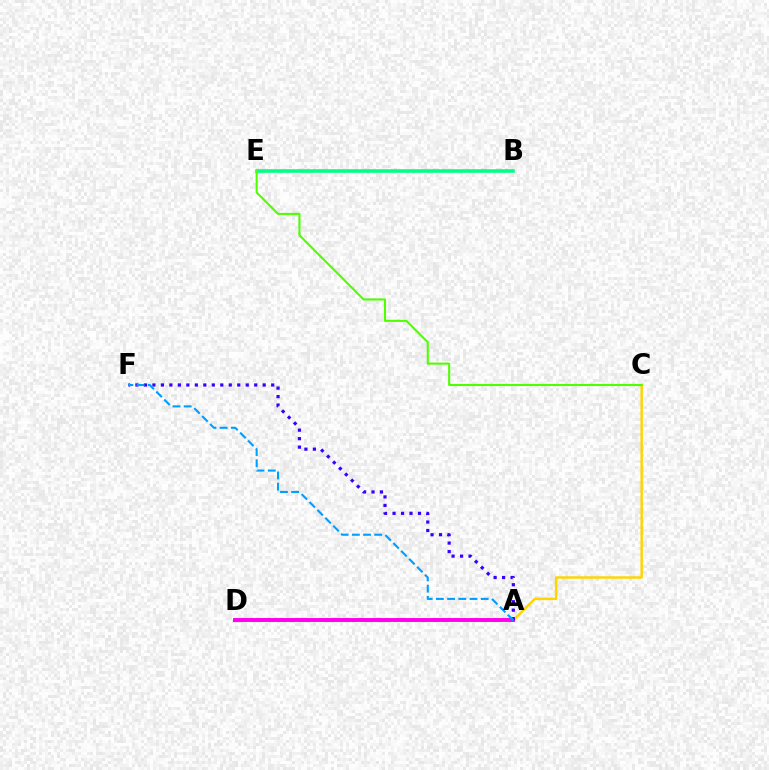{('A', 'C'): [{'color': '#ffd500', 'line_style': 'solid', 'thickness': 1.77}], ('A', 'D'): [{'color': '#ff0000', 'line_style': 'solid', 'thickness': 1.54}, {'color': '#ff00ed', 'line_style': 'solid', 'thickness': 2.83}], ('A', 'F'): [{'color': '#3700ff', 'line_style': 'dotted', 'thickness': 2.31}, {'color': '#009eff', 'line_style': 'dashed', 'thickness': 1.52}], ('B', 'E'): [{'color': '#00ff86', 'line_style': 'solid', 'thickness': 2.55}], ('C', 'E'): [{'color': '#4fff00', 'line_style': 'solid', 'thickness': 1.5}]}